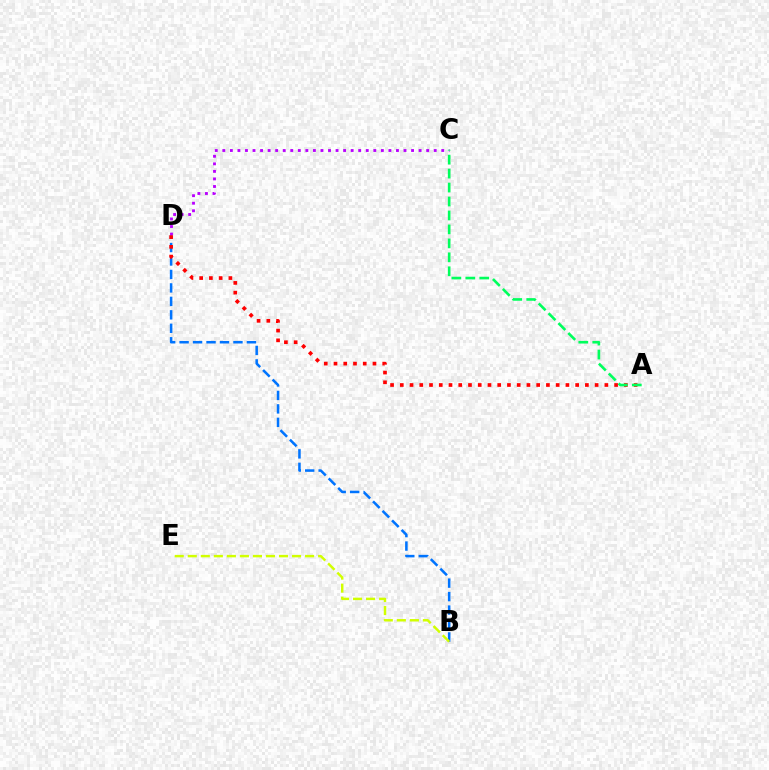{('B', 'D'): [{'color': '#0074ff', 'line_style': 'dashed', 'thickness': 1.83}], ('B', 'E'): [{'color': '#d1ff00', 'line_style': 'dashed', 'thickness': 1.77}], ('C', 'D'): [{'color': '#b900ff', 'line_style': 'dotted', 'thickness': 2.05}], ('A', 'D'): [{'color': '#ff0000', 'line_style': 'dotted', 'thickness': 2.65}], ('A', 'C'): [{'color': '#00ff5c', 'line_style': 'dashed', 'thickness': 1.9}]}